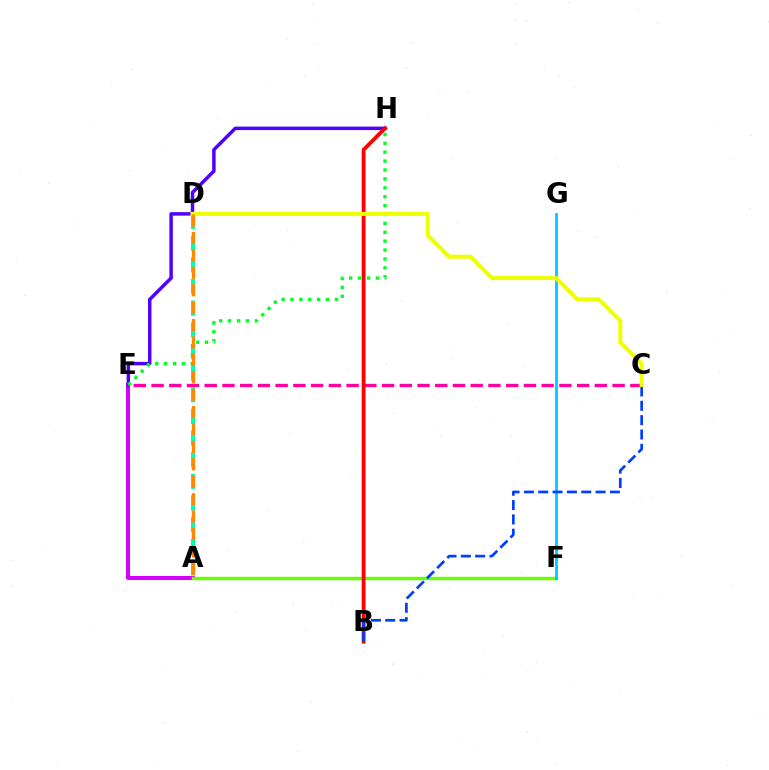{('A', 'E'): [{'color': '#d600ff', 'line_style': 'solid', 'thickness': 2.88}], ('A', 'F'): [{'color': '#66ff00', 'line_style': 'solid', 'thickness': 2.47}], ('F', 'G'): [{'color': '#00c7ff', 'line_style': 'solid', 'thickness': 2.0}], ('A', 'D'): [{'color': '#00ffaf', 'line_style': 'dashed', 'thickness': 2.94}, {'color': '#ff8800', 'line_style': 'dashed', 'thickness': 2.36}], ('E', 'H'): [{'color': '#4f00ff', 'line_style': 'solid', 'thickness': 2.51}, {'color': '#00ff27', 'line_style': 'dotted', 'thickness': 2.42}], ('C', 'E'): [{'color': '#ff00a0', 'line_style': 'dashed', 'thickness': 2.41}], ('B', 'H'): [{'color': '#ff0000', 'line_style': 'solid', 'thickness': 2.77}], ('B', 'C'): [{'color': '#003fff', 'line_style': 'dashed', 'thickness': 1.95}], ('C', 'D'): [{'color': '#eeff00', 'line_style': 'solid', 'thickness': 2.88}]}